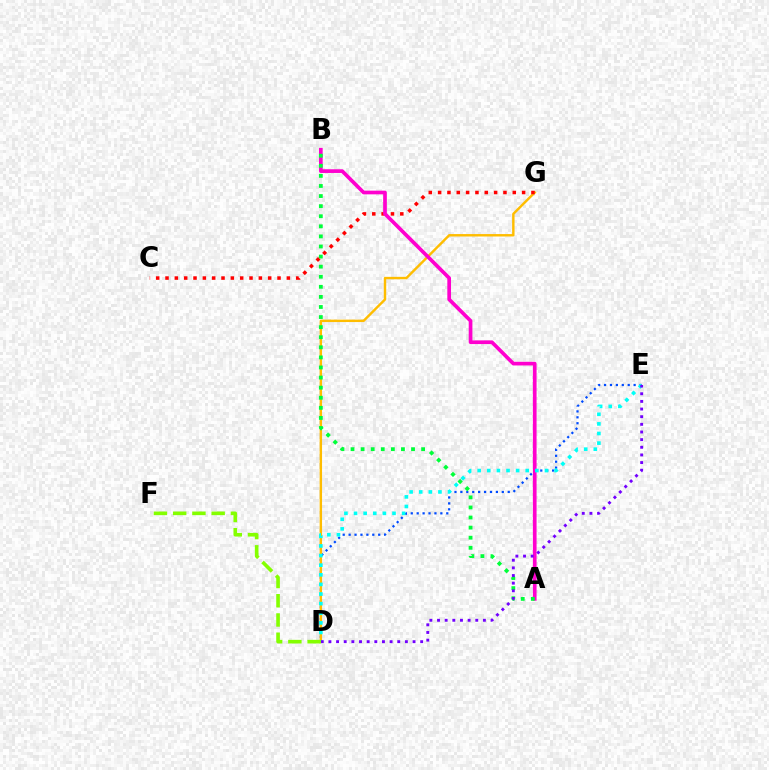{('D', 'E'): [{'color': '#004bff', 'line_style': 'dotted', 'thickness': 1.61}, {'color': '#00fff6', 'line_style': 'dotted', 'thickness': 2.61}, {'color': '#7200ff', 'line_style': 'dotted', 'thickness': 2.08}], ('D', 'G'): [{'color': '#ffbd00', 'line_style': 'solid', 'thickness': 1.74}], ('C', 'G'): [{'color': '#ff0000', 'line_style': 'dotted', 'thickness': 2.54}], ('A', 'B'): [{'color': '#ff00cf', 'line_style': 'solid', 'thickness': 2.66}, {'color': '#00ff39', 'line_style': 'dotted', 'thickness': 2.74}], ('D', 'F'): [{'color': '#84ff00', 'line_style': 'dashed', 'thickness': 2.62}]}